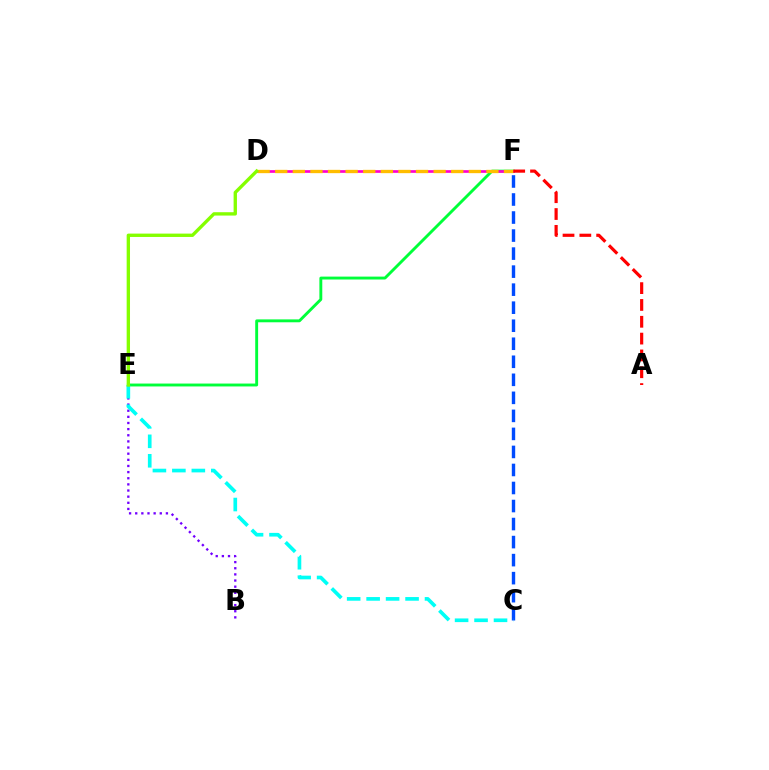{('B', 'E'): [{'color': '#7200ff', 'line_style': 'dotted', 'thickness': 1.67}], ('C', 'F'): [{'color': '#004bff', 'line_style': 'dashed', 'thickness': 2.45}], ('E', 'F'): [{'color': '#00ff39', 'line_style': 'solid', 'thickness': 2.08}], ('D', 'F'): [{'color': '#ff00cf', 'line_style': 'solid', 'thickness': 1.93}, {'color': '#ffbd00', 'line_style': 'dashed', 'thickness': 2.39}], ('C', 'E'): [{'color': '#00fff6', 'line_style': 'dashed', 'thickness': 2.64}], ('A', 'F'): [{'color': '#ff0000', 'line_style': 'dashed', 'thickness': 2.29}], ('D', 'E'): [{'color': '#84ff00', 'line_style': 'solid', 'thickness': 2.41}]}